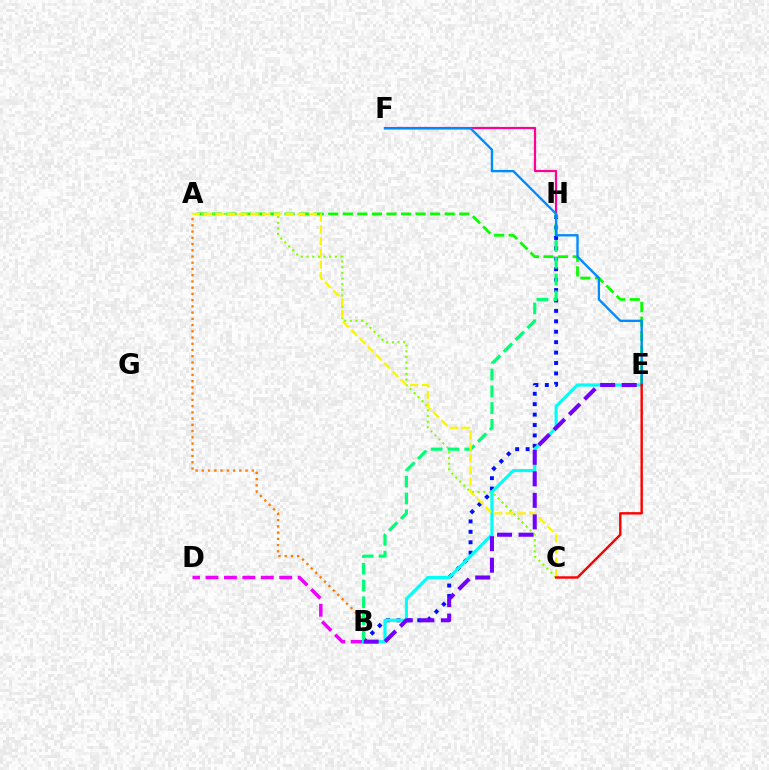{('B', 'H'): [{'color': '#0010ff', 'line_style': 'dotted', 'thickness': 2.83}, {'color': '#00ff74', 'line_style': 'dashed', 'thickness': 2.28}], ('B', 'D'): [{'color': '#ee00ff', 'line_style': 'dashed', 'thickness': 2.5}], ('F', 'H'): [{'color': '#ff0094', 'line_style': 'solid', 'thickness': 1.59}], ('A', 'E'): [{'color': '#08ff00', 'line_style': 'dashed', 'thickness': 1.98}], ('A', 'B'): [{'color': '#ff7c00', 'line_style': 'dotted', 'thickness': 1.69}], ('A', 'C'): [{'color': '#84ff00', 'line_style': 'dotted', 'thickness': 1.54}, {'color': '#fcf500', 'line_style': 'dashed', 'thickness': 1.59}], ('B', 'E'): [{'color': '#00fff6', 'line_style': 'solid', 'thickness': 2.28}, {'color': '#7200ff', 'line_style': 'dashed', 'thickness': 2.92}], ('E', 'F'): [{'color': '#008cff', 'line_style': 'solid', 'thickness': 1.7}], ('C', 'E'): [{'color': '#ff0000', 'line_style': 'solid', 'thickness': 1.74}]}